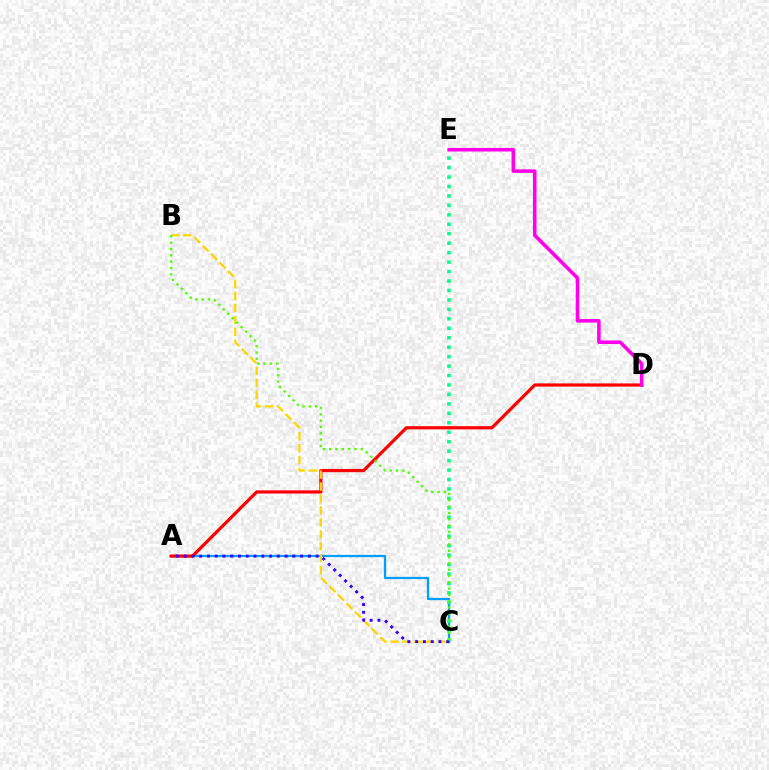{('A', 'C'): [{'color': '#009eff', 'line_style': 'solid', 'thickness': 1.61}, {'color': '#3700ff', 'line_style': 'dotted', 'thickness': 2.11}], ('A', 'D'): [{'color': '#ff0000', 'line_style': 'solid', 'thickness': 2.3}], ('B', 'C'): [{'color': '#ffd500', 'line_style': 'dashed', 'thickness': 1.62}, {'color': '#4fff00', 'line_style': 'dotted', 'thickness': 1.71}], ('C', 'E'): [{'color': '#00ff86', 'line_style': 'dotted', 'thickness': 2.57}], ('D', 'E'): [{'color': '#ff00ed', 'line_style': 'solid', 'thickness': 2.55}]}